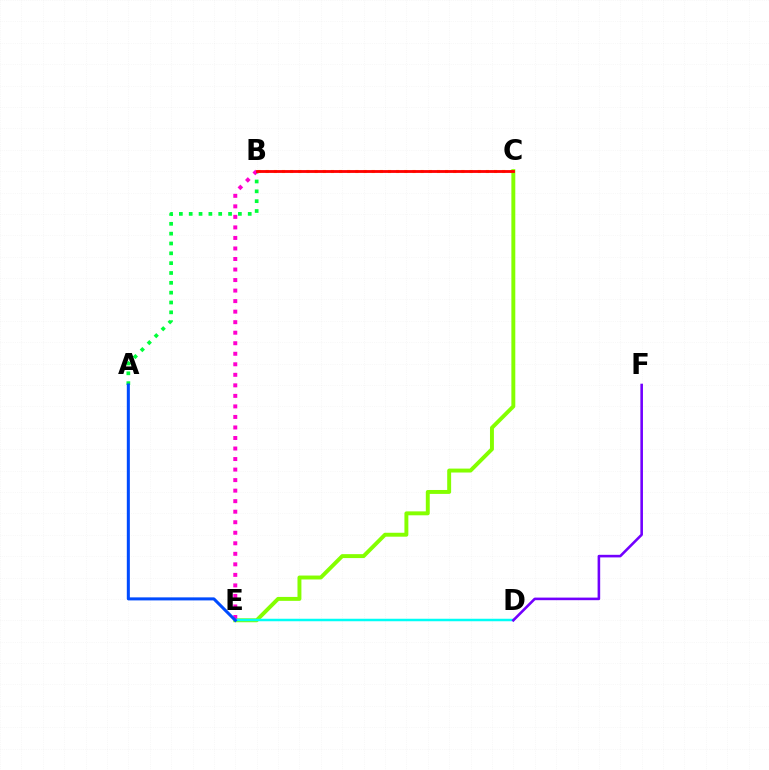{('A', 'B'): [{'color': '#00ff39', 'line_style': 'dotted', 'thickness': 2.67}], ('C', 'E'): [{'color': '#84ff00', 'line_style': 'solid', 'thickness': 2.83}], ('B', 'C'): [{'color': '#ffbd00', 'line_style': 'dotted', 'thickness': 2.22}, {'color': '#ff0000', 'line_style': 'solid', 'thickness': 2.04}], ('B', 'E'): [{'color': '#ff00cf', 'line_style': 'dotted', 'thickness': 2.86}], ('D', 'E'): [{'color': '#00fff6', 'line_style': 'solid', 'thickness': 1.79}], ('D', 'F'): [{'color': '#7200ff', 'line_style': 'solid', 'thickness': 1.86}], ('A', 'E'): [{'color': '#004bff', 'line_style': 'solid', 'thickness': 2.18}]}